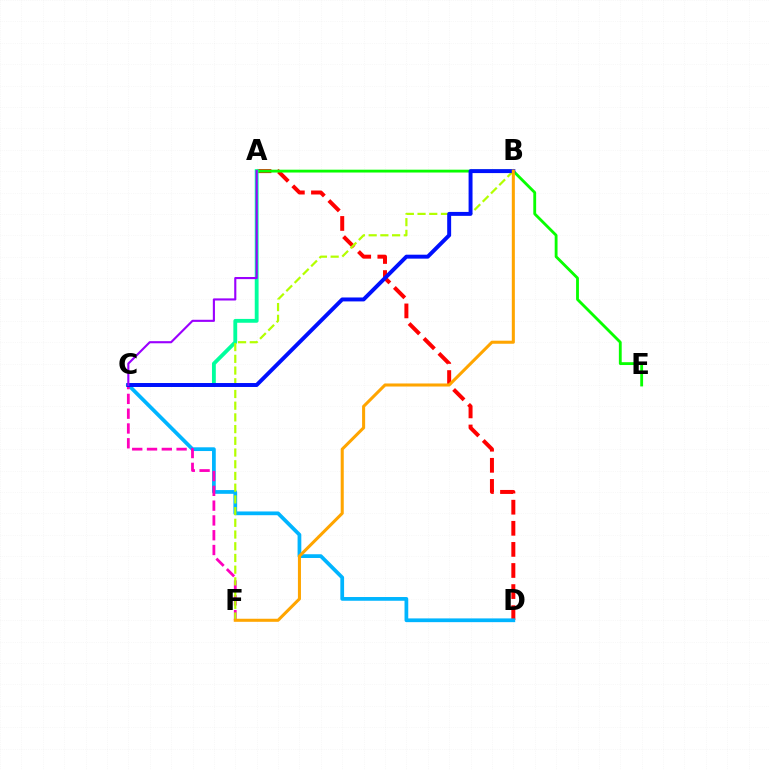{('A', 'D'): [{'color': '#ff0000', 'line_style': 'dashed', 'thickness': 2.87}], ('C', 'D'): [{'color': '#00b5ff', 'line_style': 'solid', 'thickness': 2.69}], ('A', 'E'): [{'color': '#08ff00', 'line_style': 'solid', 'thickness': 2.04}], ('A', 'C'): [{'color': '#00ff9d', 'line_style': 'solid', 'thickness': 2.76}, {'color': '#9b00ff', 'line_style': 'solid', 'thickness': 1.53}], ('C', 'F'): [{'color': '#ff00bd', 'line_style': 'dashed', 'thickness': 2.01}], ('B', 'F'): [{'color': '#b3ff00', 'line_style': 'dashed', 'thickness': 1.59}, {'color': '#ffa500', 'line_style': 'solid', 'thickness': 2.2}], ('B', 'C'): [{'color': '#0010ff', 'line_style': 'solid', 'thickness': 2.84}]}